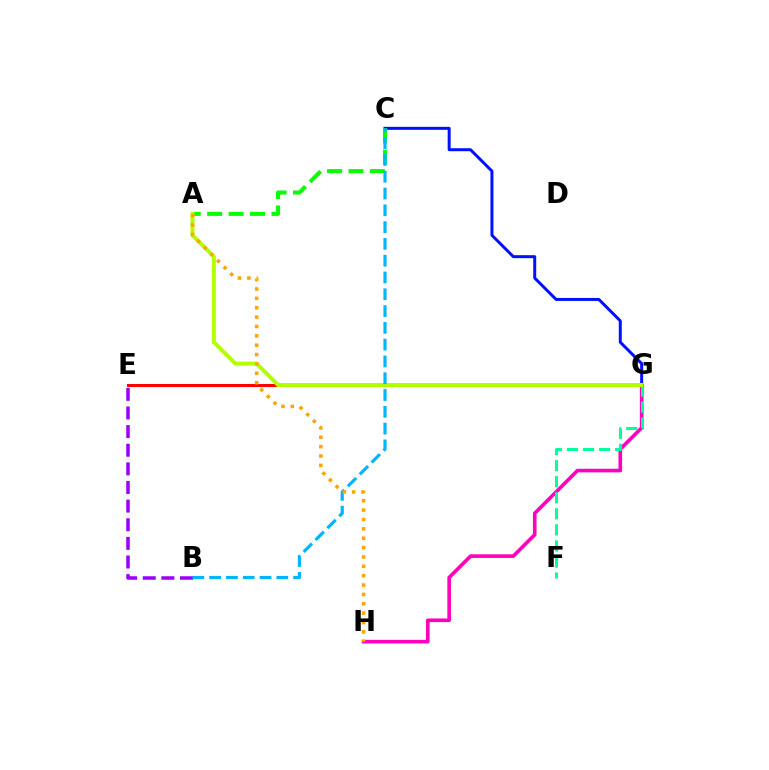{('C', 'G'): [{'color': '#0010ff', 'line_style': 'solid', 'thickness': 2.15}], ('G', 'H'): [{'color': '#ff00bd', 'line_style': 'solid', 'thickness': 2.61}], ('A', 'C'): [{'color': '#08ff00', 'line_style': 'dashed', 'thickness': 2.91}], ('B', 'E'): [{'color': '#9b00ff', 'line_style': 'dashed', 'thickness': 2.53}], ('F', 'G'): [{'color': '#00ff9d', 'line_style': 'dashed', 'thickness': 2.18}], ('E', 'G'): [{'color': '#ff0000', 'line_style': 'solid', 'thickness': 2.19}], ('A', 'G'): [{'color': '#b3ff00', 'line_style': 'solid', 'thickness': 2.85}], ('B', 'C'): [{'color': '#00b5ff', 'line_style': 'dashed', 'thickness': 2.28}], ('A', 'H'): [{'color': '#ffa500', 'line_style': 'dotted', 'thickness': 2.55}]}